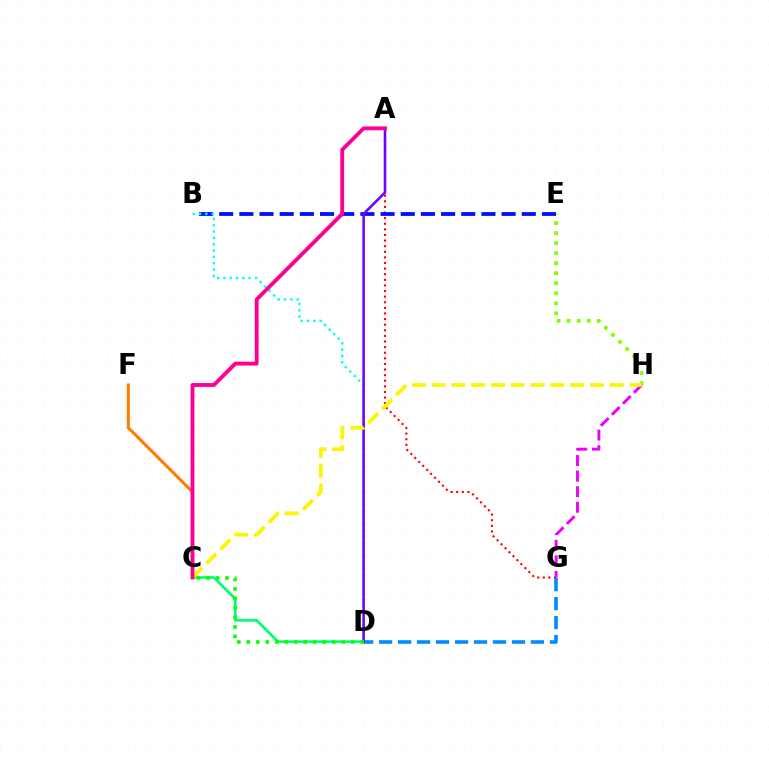{('D', 'G'): [{'color': '#008cff', 'line_style': 'dashed', 'thickness': 2.58}], ('E', 'H'): [{'color': '#84ff00', 'line_style': 'dotted', 'thickness': 2.72}], ('C', 'D'): [{'color': '#00ff74', 'line_style': 'solid', 'thickness': 1.94}, {'color': '#08ff00', 'line_style': 'dotted', 'thickness': 2.58}], ('A', 'G'): [{'color': '#ff0000', 'line_style': 'dotted', 'thickness': 1.52}], ('B', 'E'): [{'color': '#0010ff', 'line_style': 'dashed', 'thickness': 2.74}], ('C', 'F'): [{'color': '#ff7c00', 'line_style': 'solid', 'thickness': 2.22}], ('B', 'D'): [{'color': '#00fff6', 'line_style': 'dotted', 'thickness': 1.72}], ('A', 'D'): [{'color': '#7200ff', 'line_style': 'solid', 'thickness': 1.85}], ('G', 'H'): [{'color': '#ee00ff', 'line_style': 'dashed', 'thickness': 2.12}], ('C', 'H'): [{'color': '#fcf500', 'line_style': 'dashed', 'thickness': 2.69}], ('A', 'C'): [{'color': '#ff0094', 'line_style': 'solid', 'thickness': 2.78}]}